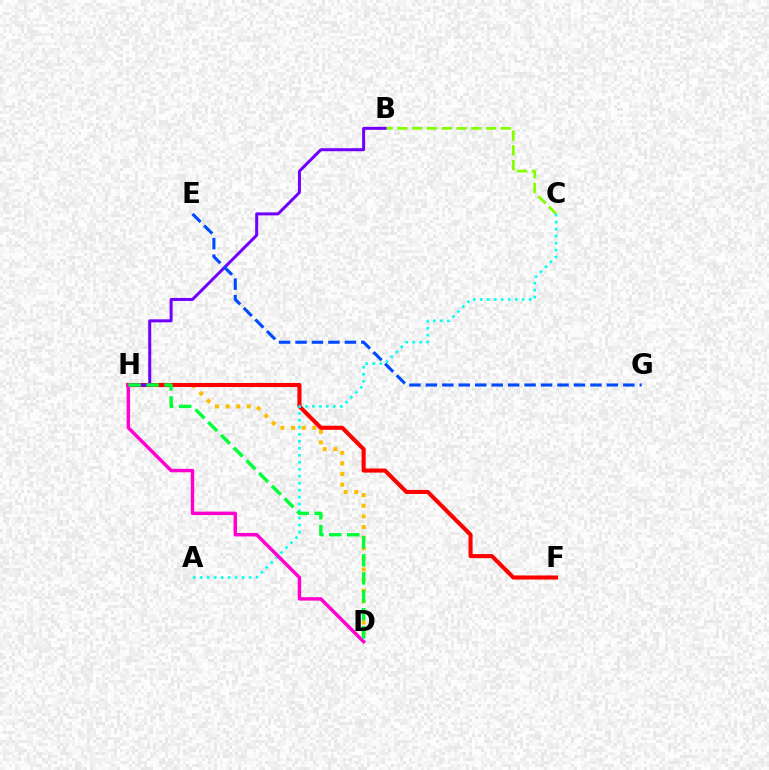{('B', 'C'): [{'color': '#84ff00', 'line_style': 'dashed', 'thickness': 2.01}], ('D', 'H'): [{'color': '#ffbd00', 'line_style': 'dotted', 'thickness': 2.88}, {'color': '#ff00cf', 'line_style': 'solid', 'thickness': 2.48}, {'color': '#00ff39', 'line_style': 'dashed', 'thickness': 2.44}], ('F', 'H'): [{'color': '#ff0000', 'line_style': 'solid', 'thickness': 2.94}], ('B', 'H'): [{'color': '#7200ff', 'line_style': 'solid', 'thickness': 2.16}], ('A', 'C'): [{'color': '#00fff6', 'line_style': 'dotted', 'thickness': 1.9}], ('E', 'G'): [{'color': '#004bff', 'line_style': 'dashed', 'thickness': 2.24}]}